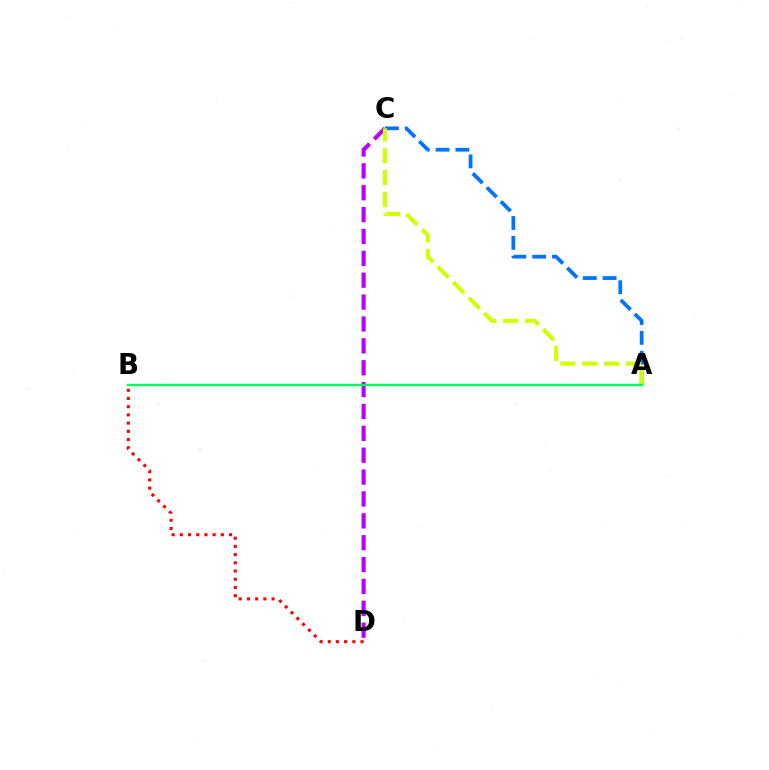{('A', 'C'): [{'color': '#0074ff', 'line_style': 'dashed', 'thickness': 2.69}, {'color': '#d1ff00', 'line_style': 'dashed', 'thickness': 2.97}], ('C', 'D'): [{'color': '#b900ff', 'line_style': 'dashed', 'thickness': 2.97}], ('B', 'D'): [{'color': '#ff0000', 'line_style': 'dotted', 'thickness': 2.23}], ('A', 'B'): [{'color': '#00ff5c', 'line_style': 'solid', 'thickness': 1.74}]}